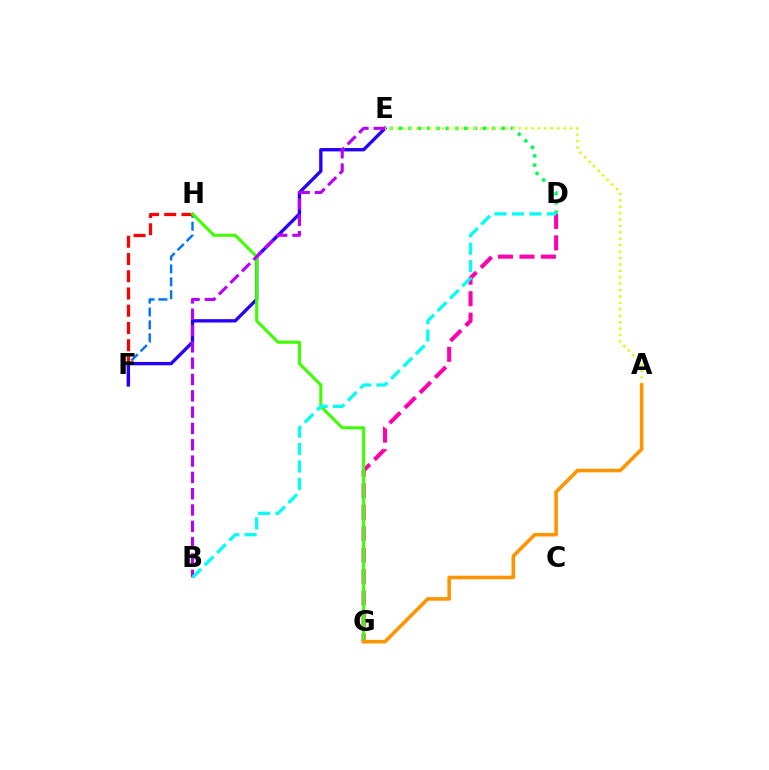{('F', 'H'): [{'color': '#0074ff', 'line_style': 'dashed', 'thickness': 1.75}, {'color': '#ff0000', 'line_style': 'dashed', 'thickness': 2.34}], ('D', 'E'): [{'color': '#00ff5c', 'line_style': 'dotted', 'thickness': 2.53}], ('D', 'G'): [{'color': '#ff00ac', 'line_style': 'dashed', 'thickness': 2.92}], ('E', 'F'): [{'color': '#2500ff', 'line_style': 'solid', 'thickness': 2.4}], ('G', 'H'): [{'color': '#3dff00', 'line_style': 'solid', 'thickness': 2.2}], ('B', 'E'): [{'color': '#b900ff', 'line_style': 'dashed', 'thickness': 2.22}], ('B', 'D'): [{'color': '#00fff6', 'line_style': 'dashed', 'thickness': 2.37}], ('A', 'E'): [{'color': '#d1ff00', 'line_style': 'dotted', 'thickness': 1.74}], ('A', 'G'): [{'color': '#ff9400', 'line_style': 'solid', 'thickness': 2.58}]}